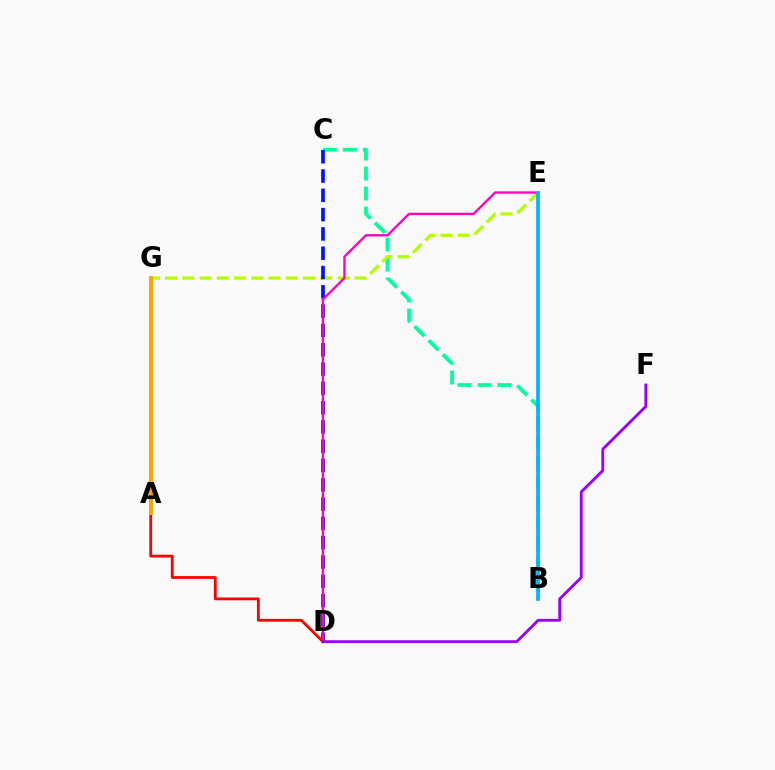{('B', 'C'): [{'color': '#00ff9d', 'line_style': 'dashed', 'thickness': 2.71}], ('E', 'G'): [{'color': '#b3ff00', 'line_style': 'dashed', 'thickness': 2.34}], ('C', 'D'): [{'color': '#0010ff', 'line_style': 'dashed', 'thickness': 2.62}], ('D', 'G'): [{'color': '#ff0000', 'line_style': 'solid', 'thickness': 2.01}], ('D', 'E'): [{'color': '#ff00bd', 'line_style': 'solid', 'thickness': 1.67}], ('A', 'G'): [{'color': '#08ff00', 'line_style': 'dotted', 'thickness': 2.06}, {'color': '#ffa500', 'line_style': 'solid', 'thickness': 2.92}], ('B', 'E'): [{'color': '#00b5ff', 'line_style': 'solid', 'thickness': 2.65}], ('D', 'F'): [{'color': '#9b00ff', 'line_style': 'solid', 'thickness': 2.05}]}